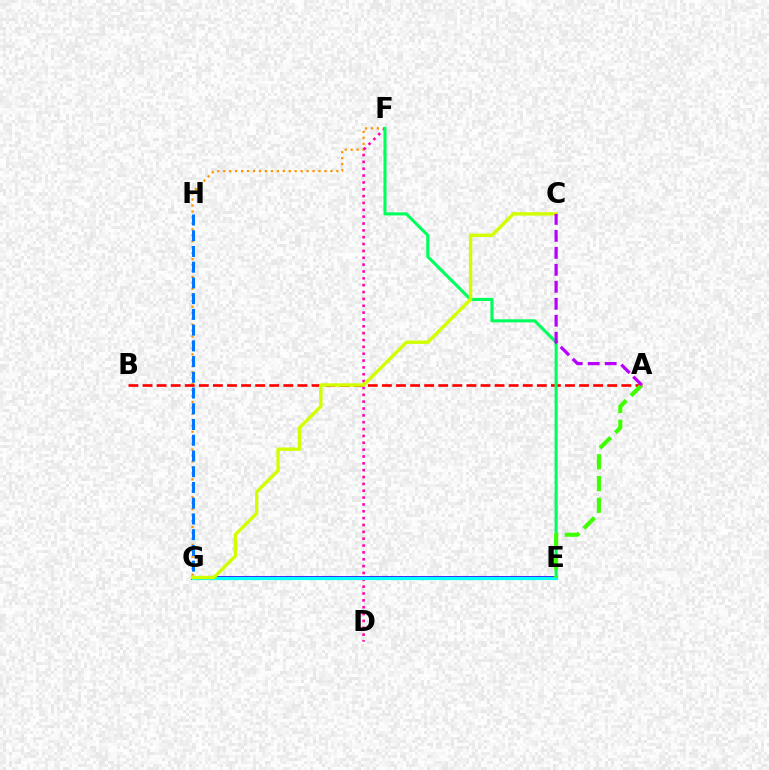{('F', 'G'): [{'color': '#ff9400', 'line_style': 'dotted', 'thickness': 1.62}], ('G', 'H'): [{'color': '#0074ff', 'line_style': 'dashed', 'thickness': 2.14}], ('E', 'G'): [{'color': '#2500ff', 'line_style': 'solid', 'thickness': 2.68}, {'color': '#00fff6', 'line_style': 'solid', 'thickness': 2.28}], ('A', 'B'): [{'color': '#ff0000', 'line_style': 'dashed', 'thickness': 1.91}], ('D', 'F'): [{'color': '#ff00ac', 'line_style': 'dotted', 'thickness': 1.86}], ('E', 'F'): [{'color': '#00ff5c', 'line_style': 'solid', 'thickness': 2.23}], ('C', 'G'): [{'color': '#d1ff00', 'line_style': 'solid', 'thickness': 2.44}], ('A', 'E'): [{'color': '#3dff00', 'line_style': 'dashed', 'thickness': 2.95}], ('A', 'C'): [{'color': '#b900ff', 'line_style': 'dashed', 'thickness': 2.31}]}